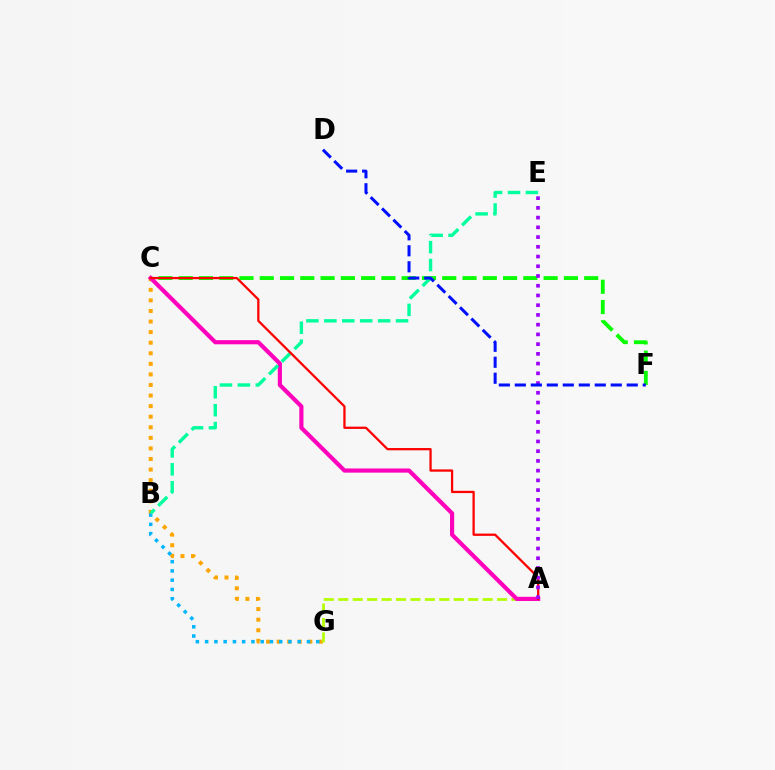{('C', 'G'): [{'color': '#ffa500', 'line_style': 'dotted', 'thickness': 2.87}], ('C', 'F'): [{'color': '#08ff00', 'line_style': 'dashed', 'thickness': 2.75}], ('A', 'G'): [{'color': '#b3ff00', 'line_style': 'dashed', 'thickness': 1.96}], ('B', 'G'): [{'color': '#00b5ff', 'line_style': 'dotted', 'thickness': 2.52}], ('A', 'C'): [{'color': '#ff00bd', 'line_style': 'solid', 'thickness': 2.99}, {'color': '#ff0000', 'line_style': 'solid', 'thickness': 1.63}], ('B', 'E'): [{'color': '#00ff9d', 'line_style': 'dashed', 'thickness': 2.44}], ('A', 'E'): [{'color': '#9b00ff', 'line_style': 'dotted', 'thickness': 2.64}], ('D', 'F'): [{'color': '#0010ff', 'line_style': 'dashed', 'thickness': 2.17}]}